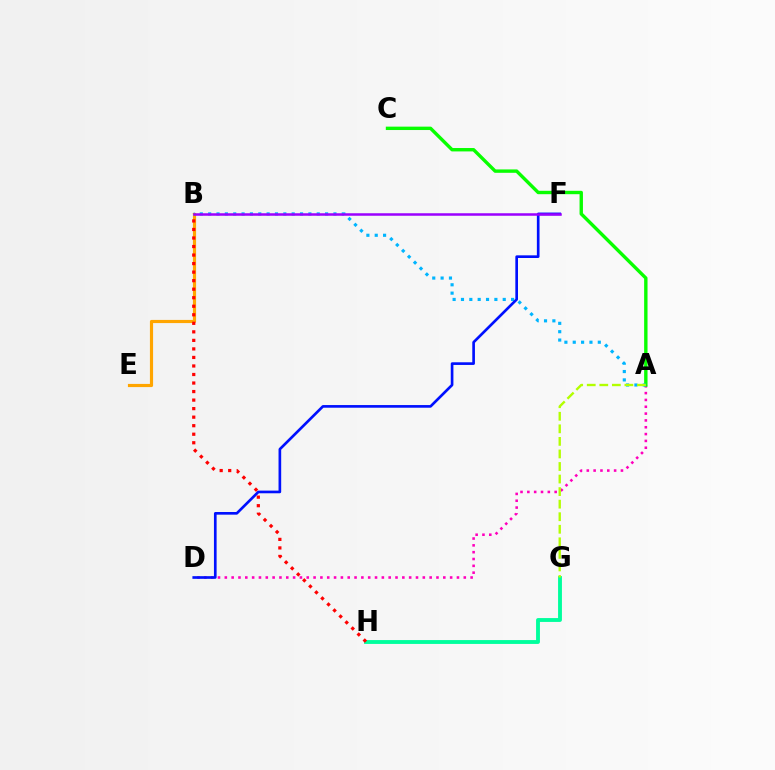{('G', 'H'): [{'color': '#00ff9d', 'line_style': 'solid', 'thickness': 2.78}], ('A', 'D'): [{'color': '#ff00bd', 'line_style': 'dotted', 'thickness': 1.86}], ('B', 'E'): [{'color': '#ffa500', 'line_style': 'solid', 'thickness': 2.28}], ('A', 'C'): [{'color': '#08ff00', 'line_style': 'solid', 'thickness': 2.44}], ('A', 'B'): [{'color': '#00b5ff', 'line_style': 'dotted', 'thickness': 2.27}], ('A', 'G'): [{'color': '#b3ff00', 'line_style': 'dashed', 'thickness': 1.71}], ('D', 'F'): [{'color': '#0010ff', 'line_style': 'solid', 'thickness': 1.92}], ('B', 'F'): [{'color': '#9b00ff', 'line_style': 'solid', 'thickness': 1.81}], ('B', 'H'): [{'color': '#ff0000', 'line_style': 'dotted', 'thickness': 2.32}]}